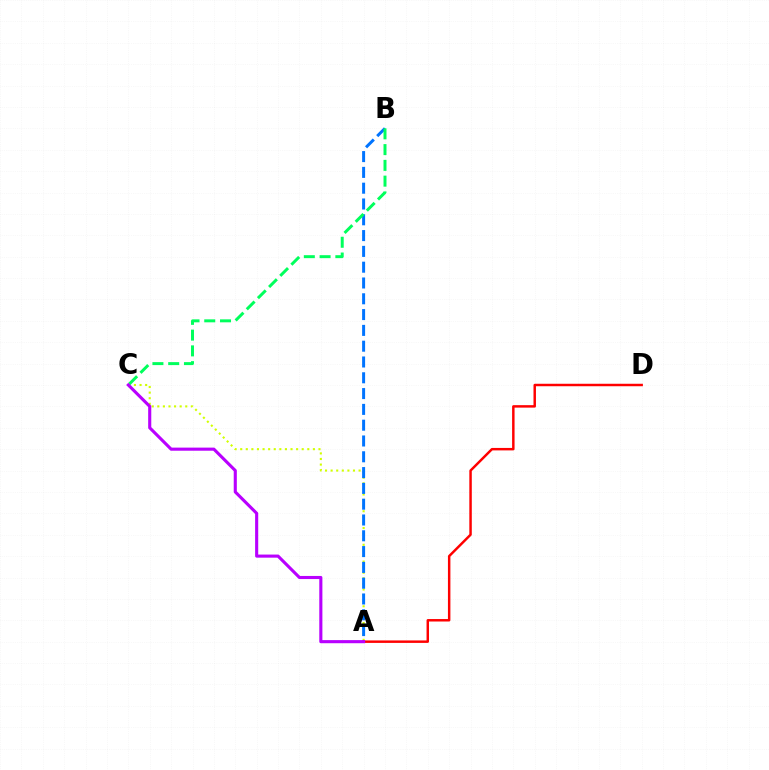{('A', 'C'): [{'color': '#d1ff00', 'line_style': 'dotted', 'thickness': 1.52}, {'color': '#b900ff', 'line_style': 'solid', 'thickness': 2.23}], ('A', 'B'): [{'color': '#0074ff', 'line_style': 'dashed', 'thickness': 2.15}], ('A', 'D'): [{'color': '#ff0000', 'line_style': 'solid', 'thickness': 1.77}], ('B', 'C'): [{'color': '#00ff5c', 'line_style': 'dashed', 'thickness': 2.14}]}